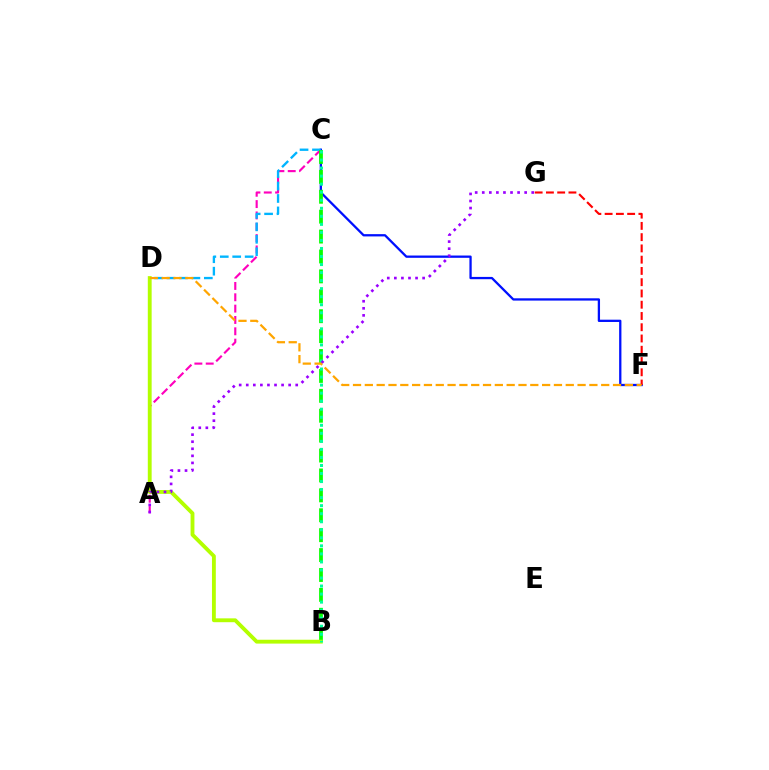{('A', 'C'): [{'color': '#ff00bd', 'line_style': 'dashed', 'thickness': 1.54}], ('C', 'F'): [{'color': '#0010ff', 'line_style': 'solid', 'thickness': 1.64}], ('C', 'D'): [{'color': '#00b5ff', 'line_style': 'dashed', 'thickness': 1.69}], ('F', 'G'): [{'color': '#ff0000', 'line_style': 'dashed', 'thickness': 1.53}], ('B', 'C'): [{'color': '#08ff00', 'line_style': 'dashed', 'thickness': 2.7}, {'color': '#00ff9d', 'line_style': 'dotted', 'thickness': 2.18}], ('B', 'D'): [{'color': '#b3ff00', 'line_style': 'solid', 'thickness': 2.77}], ('A', 'G'): [{'color': '#9b00ff', 'line_style': 'dotted', 'thickness': 1.92}], ('D', 'F'): [{'color': '#ffa500', 'line_style': 'dashed', 'thickness': 1.61}]}